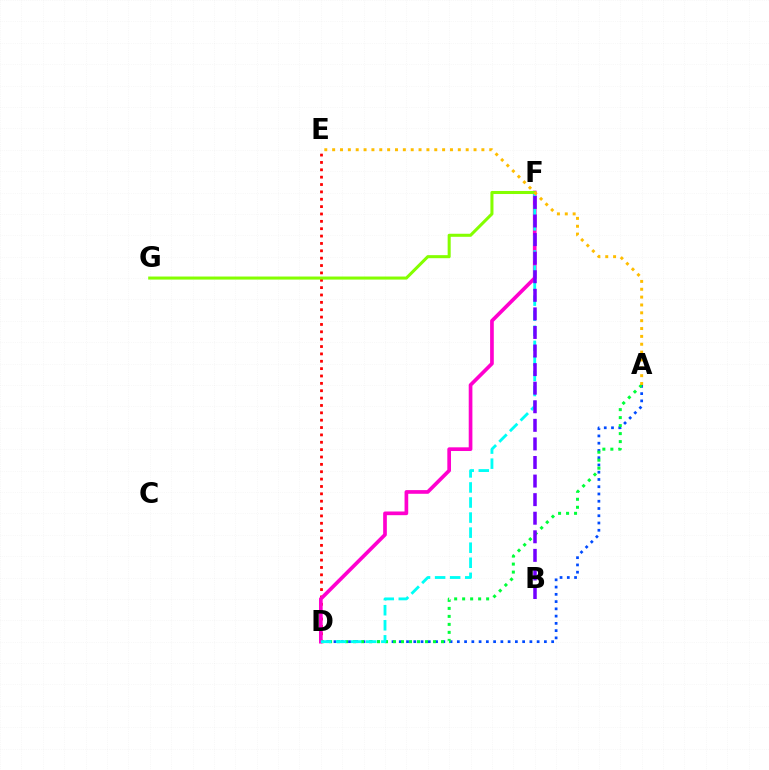{('A', 'D'): [{'color': '#004bff', 'line_style': 'dotted', 'thickness': 1.97}, {'color': '#00ff39', 'line_style': 'dotted', 'thickness': 2.17}], ('D', 'E'): [{'color': '#ff0000', 'line_style': 'dotted', 'thickness': 2.0}], ('D', 'F'): [{'color': '#ff00cf', 'line_style': 'solid', 'thickness': 2.65}, {'color': '#00fff6', 'line_style': 'dashed', 'thickness': 2.05}], ('F', 'G'): [{'color': '#84ff00', 'line_style': 'solid', 'thickness': 2.19}], ('A', 'E'): [{'color': '#ffbd00', 'line_style': 'dotted', 'thickness': 2.13}], ('B', 'F'): [{'color': '#7200ff', 'line_style': 'dashed', 'thickness': 2.52}]}